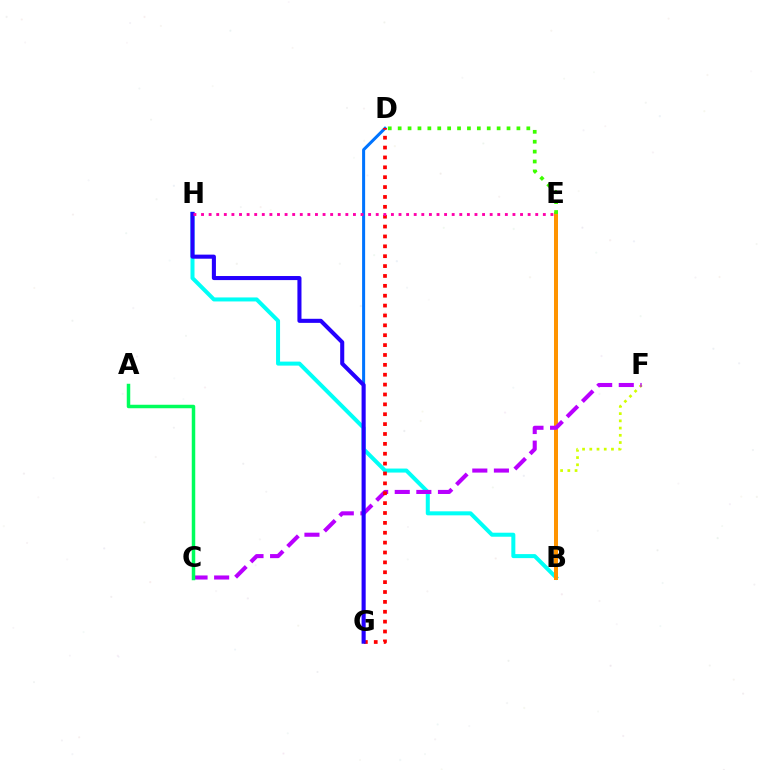{('B', 'H'): [{'color': '#00fff6', 'line_style': 'solid', 'thickness': 2.89}], ('B', 'F'): [{'color': '#d1ff00', 'line_style': 'dotted', 'thickness': 1.96}], ('D', 'G'): [{'color': '#0074ff', 'line_style': 'solid', 'thickness': 2.18}, {'color': '#ff0000', 'line_style': 'dotted', 'thickness': 2.68}], ('B', 'E'): [{'color': '#ff9400', 'line_style': 'solid', 'thickness': 2.88}], ('C', 'F'): [{'color': '#b900ff', 'line_style': 'dashed', 'thickness': 2.93}], ('D', 'E'): [{'color': '#3dff00', 'line_style': 'dotted', 'thickness': 2.69}], ('G', 'H'): [{'color': '#2500ff', 'line_style': 'solid', 'thickness': 2.93}], ('A', 'C'): [{'color': '#00ff5c', 'line_style': 'solid', 'thickness': 2.51}], ('E', 'H'): [{'color': '#ff00ac', 'line_style': 'dotted', 'thickness': 2.06}]}